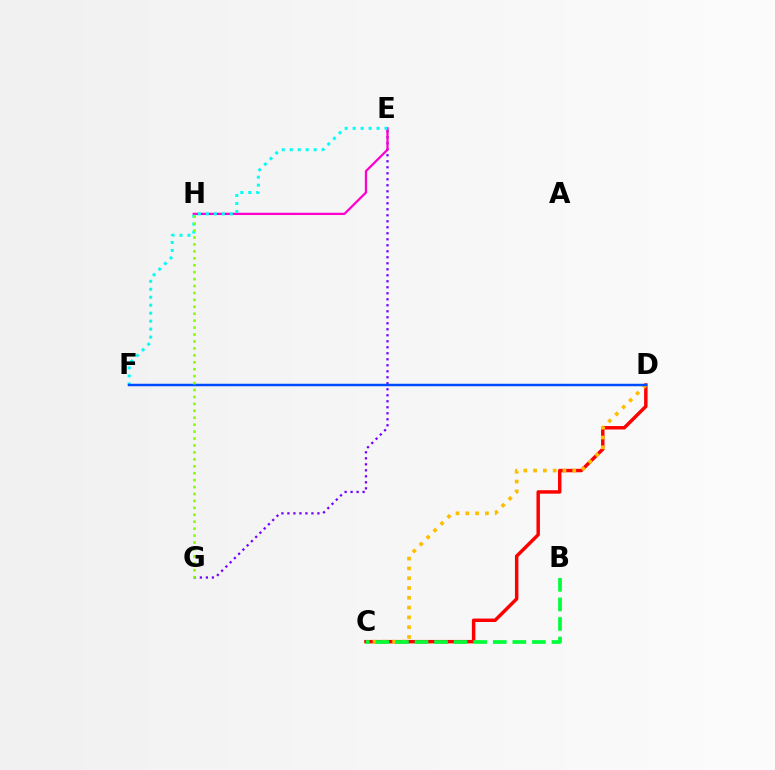{('C', 'D'): [{'color': '#ff0000', 'line_style': 'solid', 'thickness': 2.49}, {'color': '#ffbd00', 'line_style': 'dotted', 'thickness': 2.66}], ('E', 'G'): [{'color': '#7200ff', 'line_style': 'dotted', 'thickness': 1.63}], ('E', 'H'): [{'color': '#ff00cf', 'line_style': 'solid', 'thickness': 1.63}], ('E', 'F'): [{'color': '#00fff6', 'line_style': 'dotted', 'thickness': 2.16}], ('D', 'F'): [{'color': '#004bff', 'line_style': 'solid', 'thickness': 1.79}], ('G', 'H'): [{'color': '#84ff00', 'line_style': 'dotted', 'thickness': 1.88}], ('B', 'C'): [{'color': '#00ff39', 'line_style': 'dashed', 'thickness': 2.66}]}